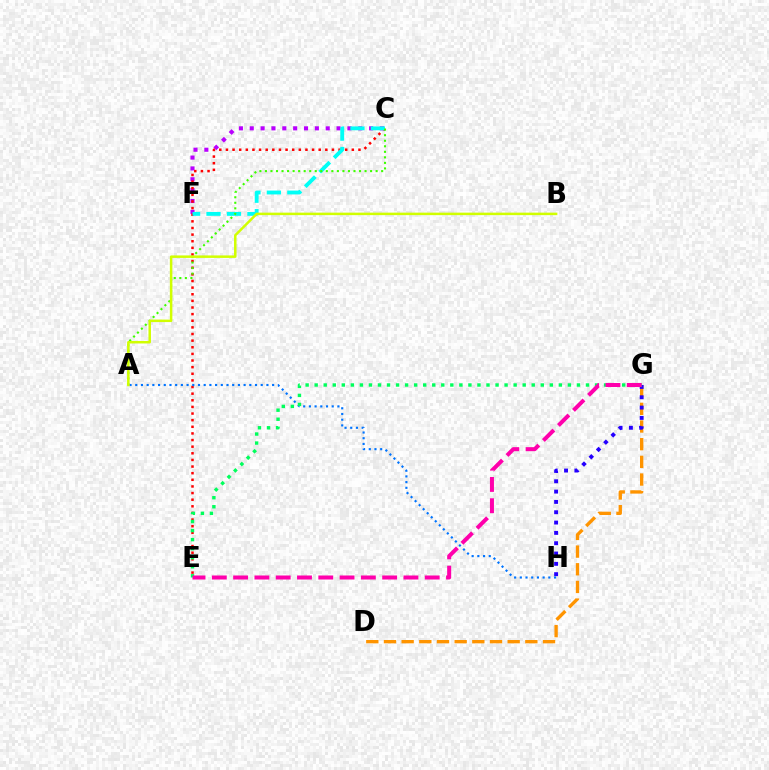{('D', 'G'): [{'color': '#ff9400', 'line_style': 'dashed', 'thickness': 2.4}], ('G', 'H'): [{'color': '#2500ff', 'line_style': 'dotted', 'thickness': 2.8}], ('C', 'F'): [{'color': '#b900ff', 'line_style': 'dotted', 'thickness': 2.95}, {'color': '#00fff6', 'line_style': 'dashed', 'thickness': 2.78}], ('C', 'E'): [{'color': '#ff0000', 'line_style': 'dotted', 'thickness': 1.8}], ('A', 'C'): [{'color': '#3dff00', 'line_style': 'dotted', 'thickness': 1.5}], ('A', 'H'): [{'color': '#0074ff', 'line_style': 'dotted', 'thickness': 1.55}], ('E', 'G'): [{'color': '#00ff5c', 'line_style': 'dotted', 'thickness': 2.46}, {'color': '#ff00ac', 'line_style': 'dashed', 'thickness': 2.89}], ('A', 'B'): [{'color': '#d1ff00', 'line_style': 'solid', 'thickness': 1.8}]}